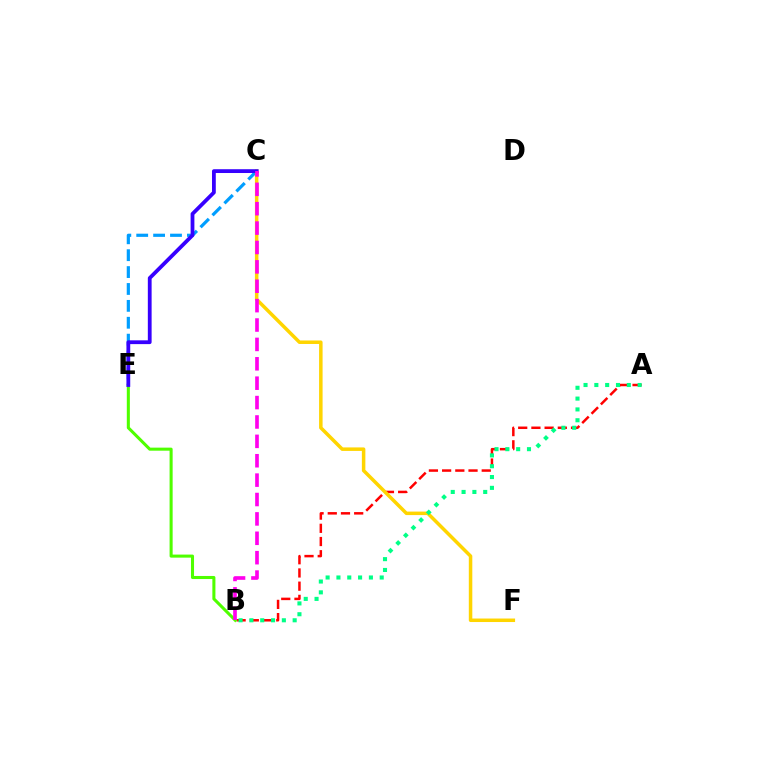{('C', 'E'): [{'color': '#009eff', 'line_style': 'dashed', 'thickness': 2.29}, {'color': '#3700ff', 'line_style': 'solid', 'thickness': 2.73}], ('A', 'B'): [{'color': '#ff0000', 'line_style': 'dashed', 'thickness': 1.79}, {'color': '#00ff86', 'line_style': 'dotted', 'thickness': 2.94}], ('C', 'F'): [{'color': '#ffd500', 'line_style': 'solid', 'thickness': 2.52}], ('B', 'E'): [{'color': '#4fff00', 'line_style': 'solid', 'thickness': 2.2}], ('B', 'C'): [{'color': '#ff00ed', 'line_style': 'dashed', 'thickness': 2.63}]}